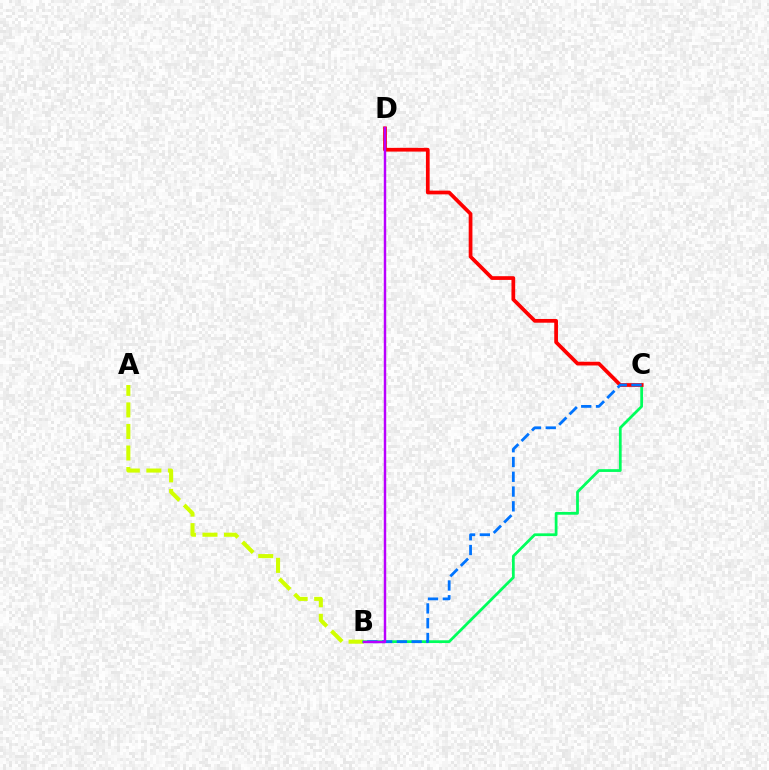{('A', 'B'): [{'color': '#d1ff00', 'line_style': 'dashed', 'thickness': 2.93}], ('B', 'C'): [{'color': '#00ff5c', 'line_style': 'solid', 'thickness': 1.99}, {'color': '#0074ff', 'line_style': 'dashed', 'thickness': 2.01}], ('C', 'D'): [{'color': '#ff0000', 'line_style': 'solid', 'thickness': 2.69}], ('B', 'D'): [{'color': '#b900ff', 'line_style': 'solid', 'thickness': 1.76}]}